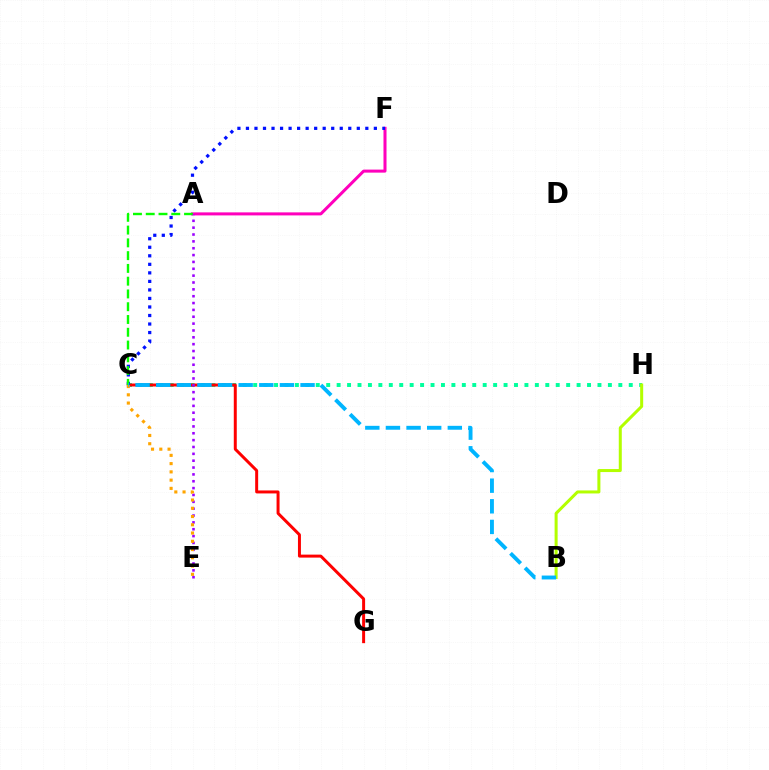{('A', 'F'): [{'color': '#ff00bd', 'line_style': 'solid', 'thickness': 2.18}], ('C', 'H'): [{'color': '#00ff9d', 'line_style': 'dotted', 'thickness': 2.83}], ('B', 'H'): [{'color': '#b3ff00', 'line_style': 'solid', 'thickness': 2.17}], ('C', 'G'): [{'color': '#ff0000', 'line_style': 'solid', 'thickness': 2.14}], ('C', 'F'): [{'color': '#0010ff', 'line_style': 'dotted', 'thickness': 2.32}], ('A', 'C'): [{'color': '#08ff00', 'line_style': 'dashed', 'thickness': 1.74}], ('A', 'E'): [{'color': '#9b00ff', 'line_style': 'dotted', 'thickness': 1.86}], ('C', 'E'): [{'color': '#ffa500', 'line_style': 'dotted', 'thickness': 2.24}], ('B', 'C'): [{'color': '#00b5ff', 'line_style': 'dashed', 'thickness': 2.8}]}